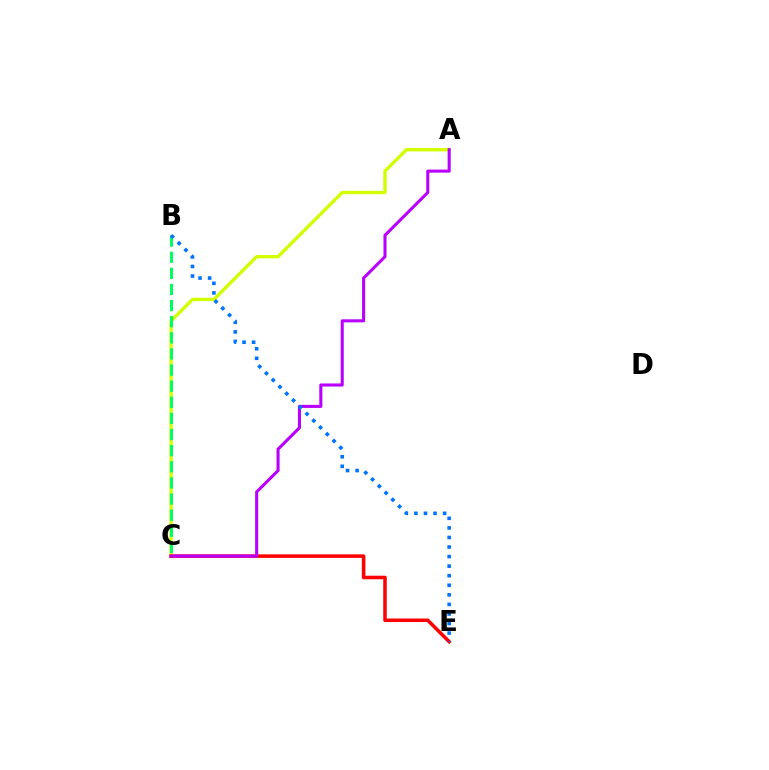{('A', 'C'): [{'color': '#d1ff00', 'line_style': 'solid', 'thickness': 2.4}, {'color': '#b900ff', 'line_style': 'solid', 'thickness': 2.21}], ('B', 'C'): [{'color': '#00ff5c', 'line_style': 'dashed', 'thickness': 2.19}], ('C', 'E'): [{'color': '#ff0000', 'line_style': 'solid', 'thickness': 2.55}], ('B', 'E'): [{'color': '#0074ff', 'line_style': 'dotted', 'thickness': 2.6}]}